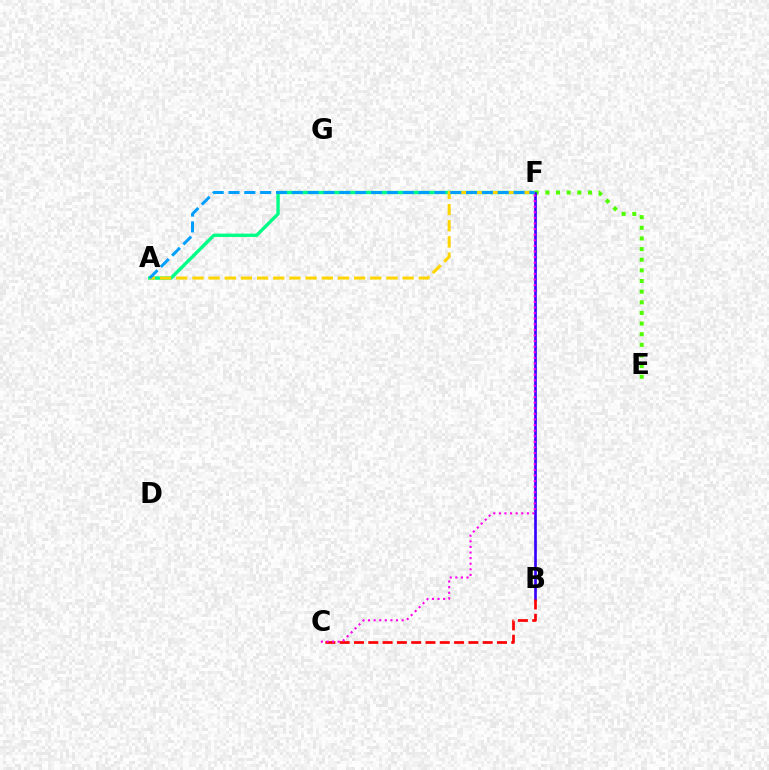{('A', 'F'): [{'color': '#00ff86', 'line_style': 'solid', 'thickness': 2.4}, {'color': '#ffd500', 'line_style': 'dashed', 'thickness': 2.2}, {'color': '#009eff', 'line_style': 'dashed', 'thickness': 2.15}], ('E', 'F'): [{'color': '#4fff00', 'line_style': 'dotted', 'thickness': 2.89}], ('B', 'F'): [{'color': '#3700ff', 'line_style': 'solid', 'thickness': 1.92}], ('B', 'C'): [{'color': '#ff0000', 'line_style': 'dashed', 'thickness': 1.94}], ('C', 'F'): [{'color': '#ff00ed', 'line_style': 'dotted', 'thickness': 1.52}]}